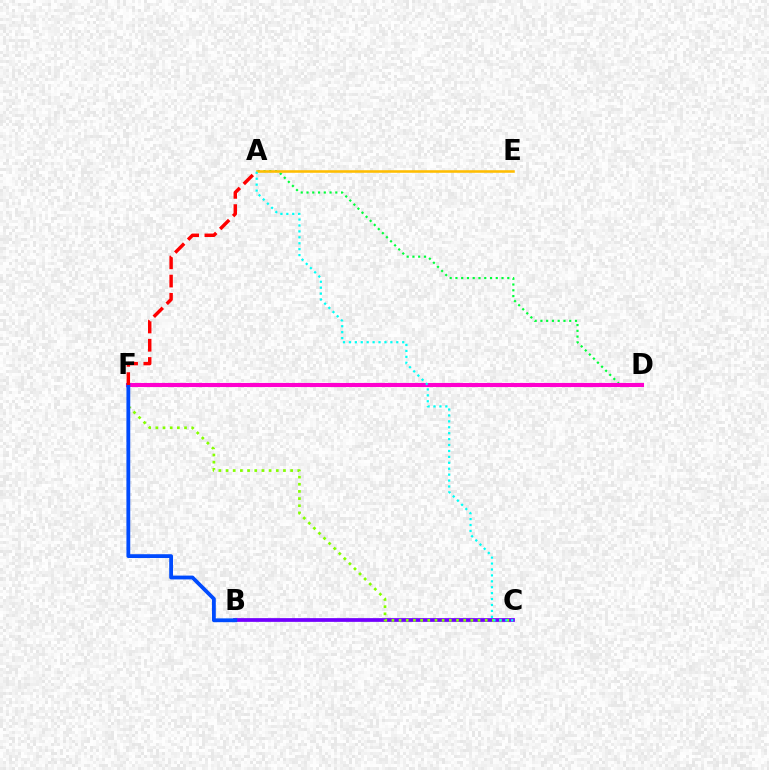{('A', 'D'): [{'color': '#00ff39', 'line_style': 'dotted', 'thickness': 1.57}], ('D', 'F'): [{'color': '#ff00cf', 'line_style': 'solid', 'thickness': 2.94}], ('B', 'C'): [{'color': '#7200ff', 'line_style': 'solid', 'thickness': 2.69}], ('C', 'F'): [{'color': '#84ff00', 'line_style': 'dotted', 'thickness': 1.95}], ('B', 'F'): [{'color': '#004bff', 'line_style': 'solid', 'thickness': 2.74}], ('A', 'E'): [{'color': '#ffbd00', 'line_style': 'solid', 'thickness': 1.85}], ('A', 'F'): [{'color': '#ff0000', 'line_style': 'dashed', 'thickness': 2.48}], ('A', 'C'): [{'color': '#00fff6', 'line_style': 'dotted', 'thickness': 1.61}]}